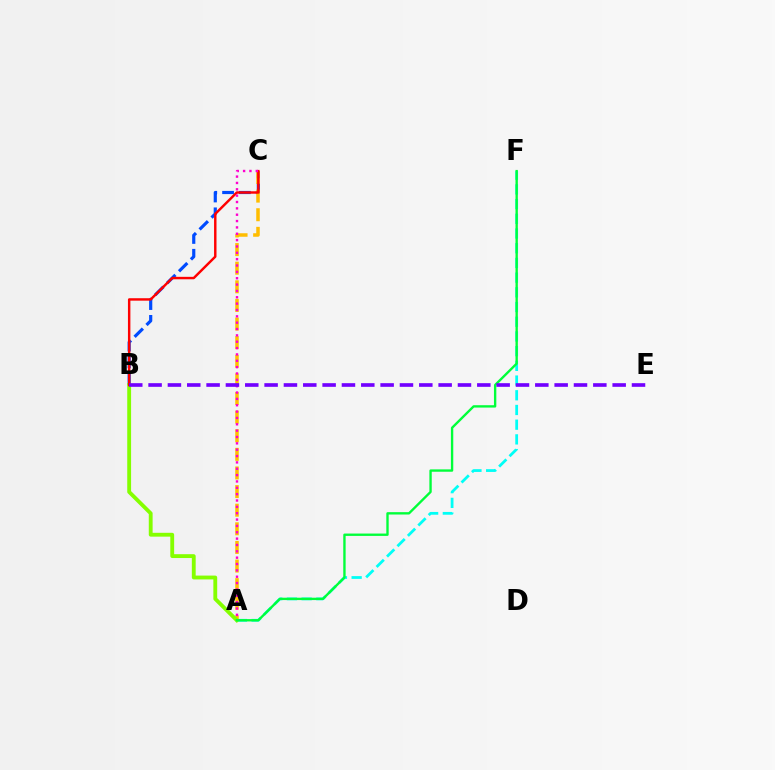{('B', 'C'): [{'color': '#004bff', 'line_style': 'dashed', 'thickness': 2.28}, {'color': '#ff0000', 'line_style': 'solid', 'thickness': 1.76}], ('A', 'F'): [{'color': '#00fff6', 'line_style': 'dashed', 'thickness': 2.0}, {'color': '#00ff39', 'line_style': 'solid', 'thickness': 1.7}], ('A', 'C'): [{'color': '#ffbd00', 'line_style': 'dashed', 'thickness': 2.53}, {'color': '#ff00cf', 'line_style': 'dotted', 'thickness': 1.73}], ('A', 'B'): [{'color': '#84ff00', 'line_style': 'solid', 'thickness': 2.77}], ('B', 'E'): [{'color': '#7200ff', 'line_style': 'dashed', 'thickness': 2.63}]}